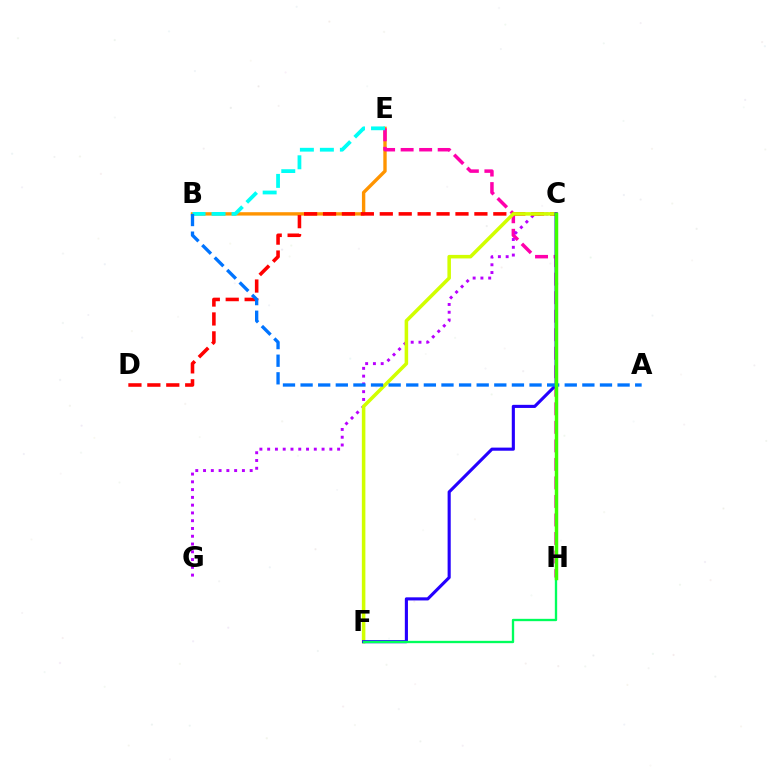{('B', 'E'): [{'color': '#ff9400', 'line_style': 'solid', 'thickness': 2.43}, {'color': '#00fff6', 'line_style': 'dashed', 'thickness': 2.72}], ('E', 'H'): [{'color': '#ff00ac', 'line_style': 'dashed', 'thickness': 2.52}], ('C', 'G'): [{'color': '#b900ff', 'line_style': 'dotted', 'thickness': 2.11}], ('C', 'D'): [{'color': '#ff0000', 'line_style': 'dashed', 'thickness': 2.57}], ('C', 'F'): [{'color': '#d1ff00', 'line_style': 'solid', 'thickness': 2.55}, {'color': '#2500ff', 'line_style': 'solid', 'thickness': 2.24}], ('F', 'H'): [{'color': '#00ff5c', 'line_style': 'solid', 'thickness': 1.68}], ('A', 'B'): [{'color': '#0074ff', 'line_style': 'dashed', 'thickness': 2.39}], ('C', 'H'): [{'color': '#3dff00', 'line_style': 'solid', 'thickness': 2.5}]}